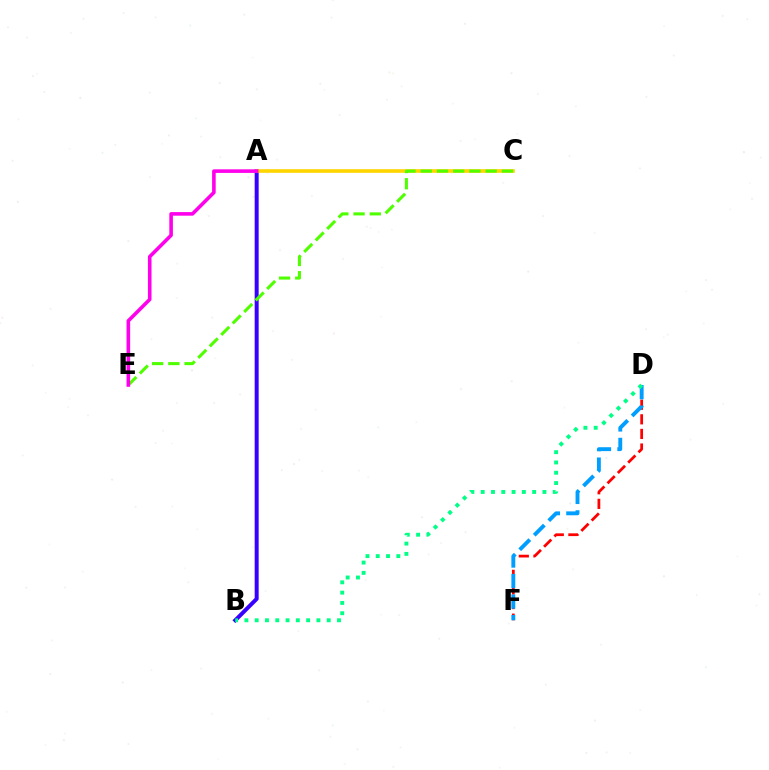{('A', 'B'): [{'color': '#3700ff', 'line_style': 'solid', 'thickness': 2.86}], ('D', 'F'): [{'color': '#ff0000', 'line_style': 'dashed', 'thickness': 1.98}, {'color': '#009eff', 'line_style': 'dashed', 'thickness': 2.79}], ('A', 'C'): [{'color': '#ffd500', 'line_style': 'solid', 'thickness': 2.61}], ('C', 'E'): [{'color': '#4fff00', 'line_style': 'dashed', 'thickness': 2.21}], ('B', 'D'): [{'color': '#00ff86', 'line_style': 'dotted', 'thickness': 2.8}], ('A', 'E'): [{'color': '#ff00ed', 'line_style': 'solid', 'thickness': 2.58}]}